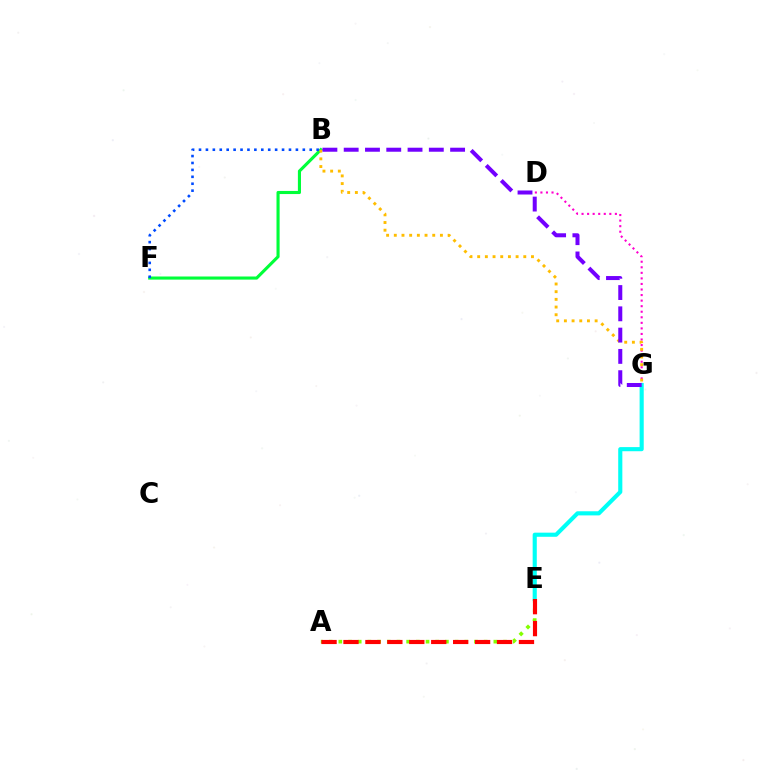{('D', 'G'): [{'color': '#ff00cf', 'line_style': 'dotted', 'thickness': 1.51}], ('B', 'F'): [{'color': '#00ff39', 'line_style': 'solid', 'thickness': 2.24}, {'color': '#004bff', 'line_style': 'dotted', 'thickness': 1.88}], ('A', 'E'): [{'color': '#84ff00', 'line_style': 'dotted', 'thickness': 2.63}, {'color': '#ff0000', 'line_style': 'dashed', 'thickness': 2.98}], ('E', 'G'): [{'color': '#00fff6', 'line_style': 'solid', 'thickness': 2.97}], ('B', 'G'): [{'color': '#ffbd00', 'line_style': 'dotted', 'thickness': 2.09}, {'color': '#7200ff', 'line_style': 'dashed', 'thickness': 2.89}]}